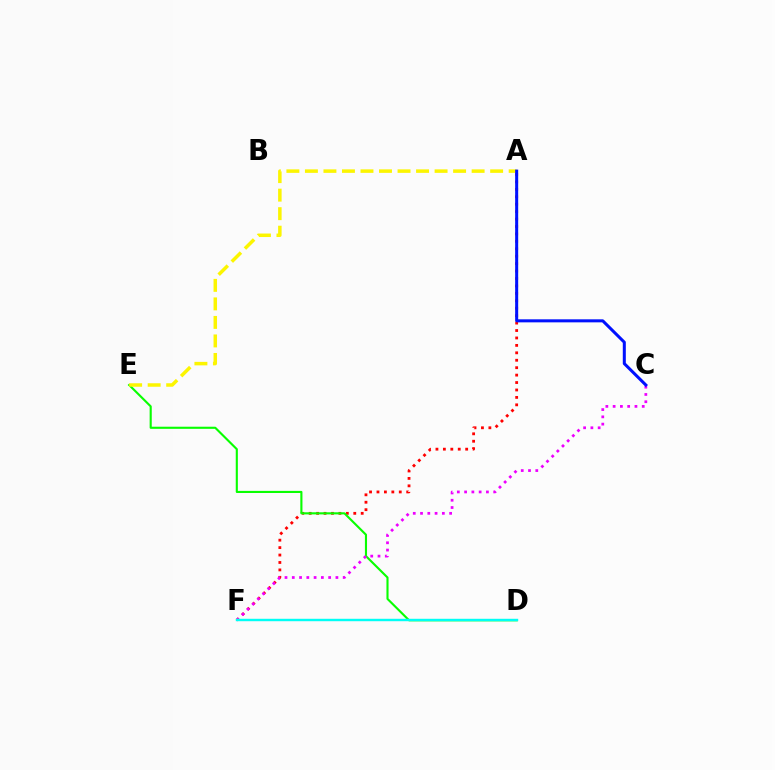{('A', 'F'): [{'color': '#ff0000', 'line_style': 'dotted', 'thickness': 2.02}], ('D', 'E'): [{'color': '#08ff00', 'line_style': 'solid', 'thickness': 1.53}], ('A', 'E'): [{'color': '#fcf500', 'line_style': 'dashed', 'thickness': 2.52}], ('C', 'F'): [{'color': '#ee00ff', 'line_style': 'dotted', 'thickness': 1.98}], ('D', 'F'): [{'color': '#00fff6', 'line_style': 'solid', 'thickness': 1.74}], ('A', 'C'): [{'color': '#0010ff', 'line_style': 'solid', 'thickness': 2.18}]}